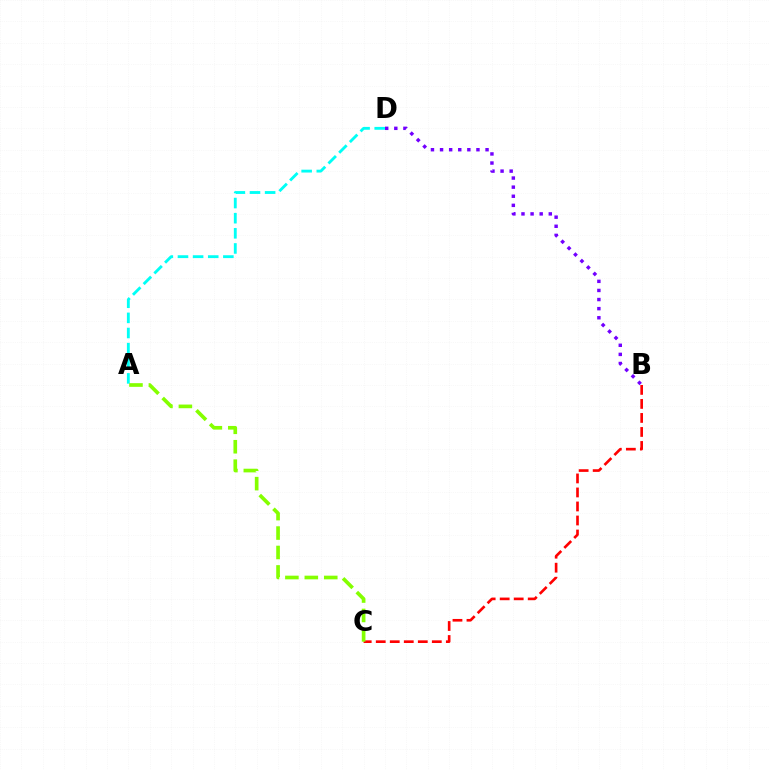{('A', 'D'): [{'color': '#00fff6', 'line_style': 'dashed', 'thickness': 2.06}], ('B', 'C'): [{'color': '#ff0000', 'line_style': 'dashed', 'thickness': 1.9}], ('B', 'D'): [{'color': '#7200ff', 'line_style': 'dotted', 'thickness': 2.47}], ('A', 'C'): [{'color': '#84ff00', 'line_style': 'dashed', 'thickness': 2.64}]}